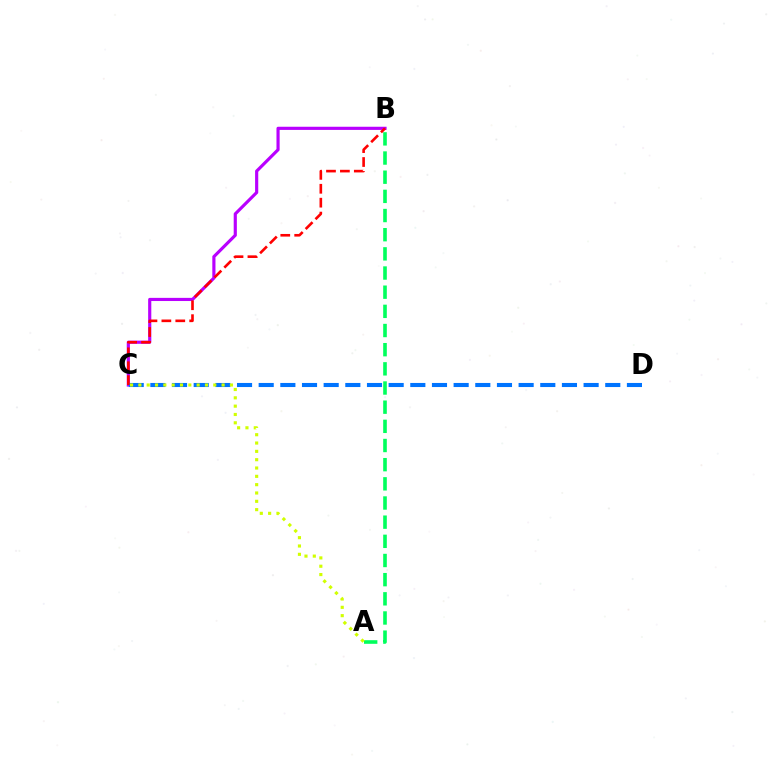{('A', 'B'): [{'color': '#00ff5c', 'line_style': 'dashed', 'thickness': 2.6}], ('B', 'C'): [{'color': '#b900ff', 'line_style': 'solid', 'thickness': 2.27}, {'color': '#ff0000', 'line_style': 'dashed', 'thickness': 1.89}], ('C', 'D'): [{'color': '#0074ff', 'line_style': 'dashed', 'thickness': 2.94}], ('A', 'C'): [{'color': '#d1ff00', 'line_style': 'dotted', 'thickness': 2.26}]}